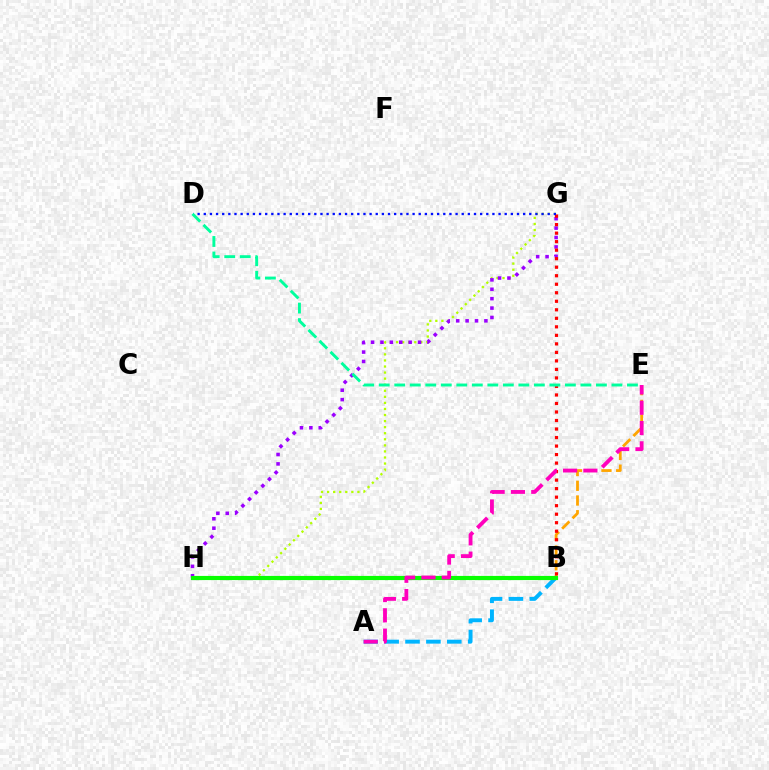{('B', 'E'): [{'color': '#ffa500', 'line_style': 'dashed', 'thickness': 2.0}], ('A', 'B'): [{'color': '#00b5ff', 'line_style': 'dashed', 'thickness': 2.84}], ('G', 'H'): [{'color': '#b3ff00', 'line_style': 'dotted', 'thickness': 1.65}, {'color': '#9b00ff', 'line_style': 'dotted', 'thickness': 2.55}], ('B', 'G'): [{'color': '#ff0000', 'line_style': 'dotted', 'thickness': 2.31}], ('D', 'G'): [{'color': '#0010ff', 'line_style': 'dotted', 'thickness': 1.67}], ('B', 'H'): [{'color': '#08ff00', 'line_style': 'solid', 'thickness': 2.99}], ('D', 'E'): [{'color': '#00ff9d', 'line_style': 'dashed', 'thickness': 2.11}], ('A', 'E'): [{'color': '#ff00bd', 'line_style': 'dashed', 'thickness': 2.76}]}